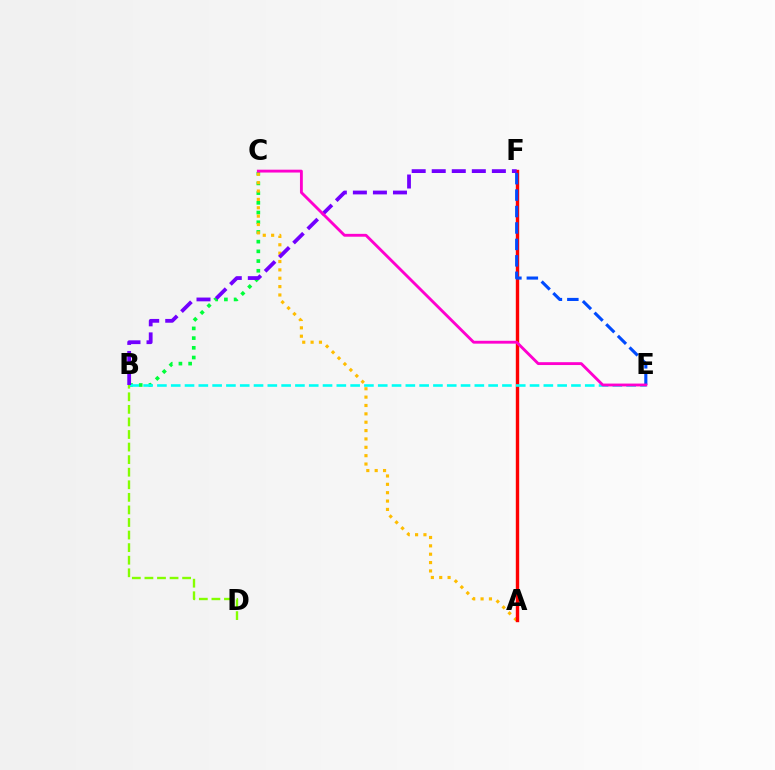{('B', 'C'): [{'color': '#00ff39', 'line_style': 'dotted', 'thickness': 2.64}], ('A', 'C'): [{'color': '#ffbd00', 'line_style': 'dotted', 'thickness': 2.27}], ('A', 'F'): [{'color': '#ff0000', 'line_style': 'solid', 'thickness': 2.44}], ('B', 'E'): [{'color': '#00fff6', 'line_style': 'dashed', 'thickness': 1.87}], ('B', 'D'): [{'color': '#84ff00', 'line_style': 'dashed', 'thickness': 1.71}], ('B', 'F'): [{'color': '#7200ff', 'line_style': 'dashed', 'thickness': 2.72}], ('E', 'F'): [{'color': '#004bff', 'line_style': 'dashed', 'thickness': 2.23}], ('C', 'E'): [{'color': '#ff00cf', 'line_style': 'solid', 'thickness': 2.06}]}